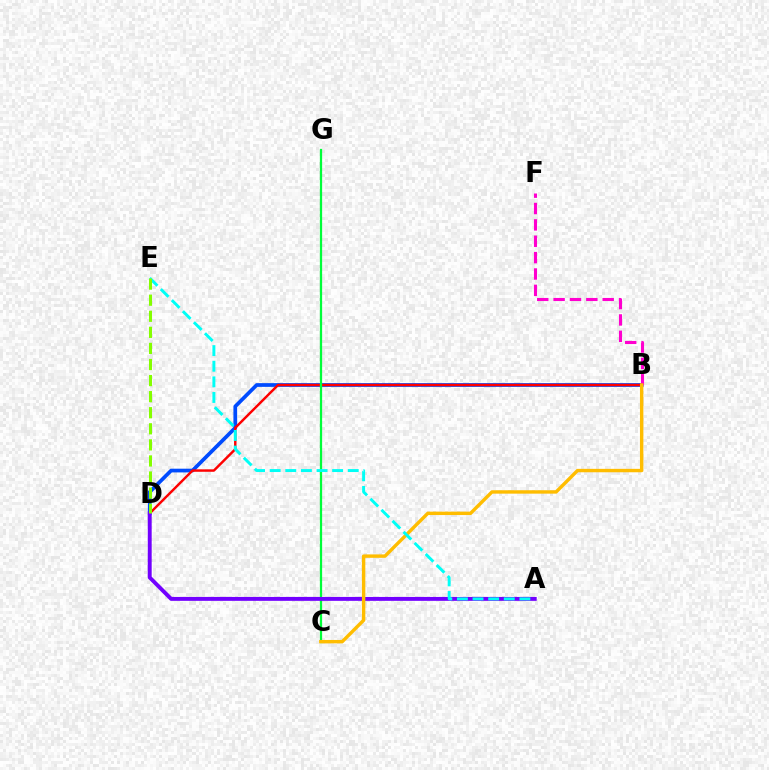{('B', 'D'): [{'color': '#004bff', 'line_style': 'solid', 'thickness': 2.68}, {'color': '#ff0000', 'line_style': 'solid', 'thickness': 1.76}], ('B', 'F'): [{'color': '#ff00cf', 'line_style': 'dashed', 'thickness': 2.22}], ('C', 'G'): [{'color': '#00ff39', 'line_style': 'solid', 'thickness': 1.63}], ('A', 'D'): [{'color': '#7200ff', 'line_style': 'solid', 'thickness': 2.82}], ('B', 'C'): [{'color': '#ffbd00', 'line_style': 'solid', 'thickness': 2.46}], ('A', 'E'): [{'color': '#00fff6', 'line_style': 'dashed', 'thickness': 2.12}], ('D', 'E'): [{'color': '#84ff00', 'line_style': 'dashed', 'thickness': 2.18}]}